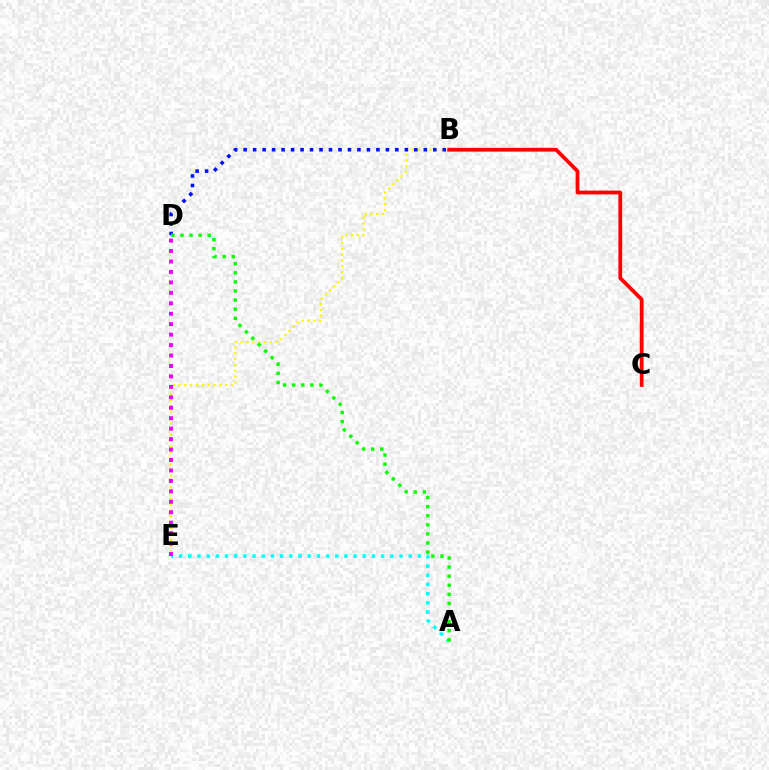{('A', 'E'): [{'color': '#00fff6', 'line_style': 'dotted', 'thickness': 2.5}], ('B', 'E'): [{'color': '#fcf500', 'line_style': 'dotted', 'thickness': 1.58}], ('B', 'C'): [{'color': '#ff0000', 'line_style': 'solid', 'thickness': 2.71}], ('B', 'D'): [{'color': '#0010ff', 'line_style': 'dotted', 'thickness': 2.58}], ('D', 'E'): [{'color': '#ee00ff', 'line_style': 'dotted', 'thickness': 2.84}], ('A', 'D'): [{'color': '#08ff00', 'line_style': 'dotted', 'thickness': 2.47}]}